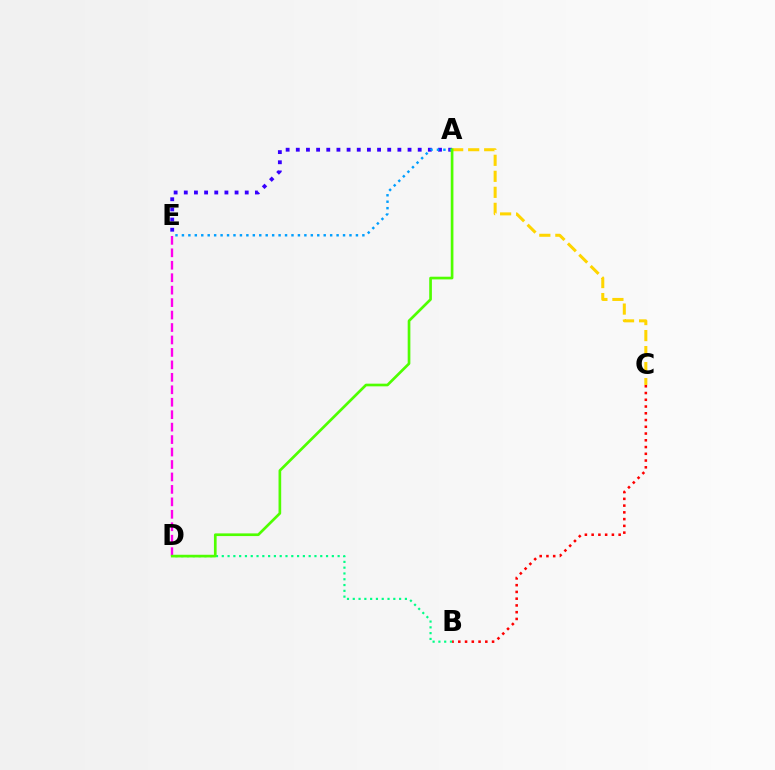{('B', 'C'): [{'color': '#ff0000', 'line_style': 'dotted', 'thickness': 1.83}], ('A', 'E'): [{'color': '#3700ff', 'line_style': 'dotted', 'thickness': 2.76}, {'color': '#009eff', 'line_style': 'dotted', 'thickness': 1.75}], ('D', 'E'): [{'color': '#ff00ed', 'line_style': 'dashed', 'thickness': 1.69}], ('B', 'D'): [{'color': '#00ff86', 'line_style': 'dotted', 'thickness': 1.57}], ('A', 'C'): [{'color': '#ffd500', 'line_style': 'dashed', 'thickness': 2.18}], ('A', 'D'): [{'color': '#4fff00', 'line_style': 'solid', 'thickness': 1.93}]}